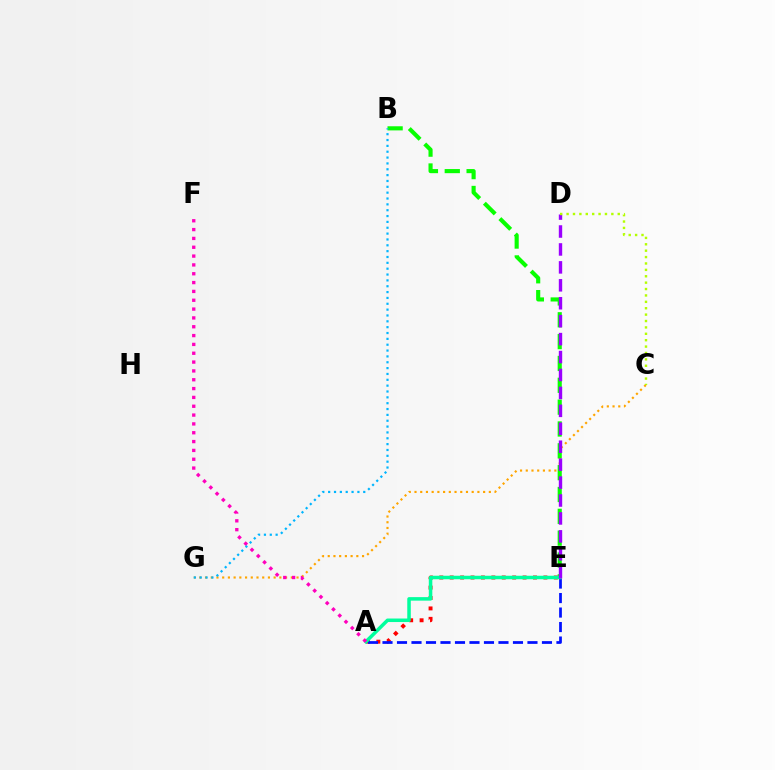{('A', 'E'): [{'color': '#ff0000', 'line_style': 'dotted', 'thickness': 2.83}, {'color': '#0010ff', 'line_style': 'dashed', 'thickness': 1.97}, {'color': '#00ff9d', 'line_style': 'solid', 'thickness': 2.53}], ('C', 'G'): [{'color': '#ffa500', 'line_style': 'dotted', 'thickness': 1.55}], ('B', 'E'): [{'color': '#08ff00', 'line_style': 'dashed', 'thickness': 2.97}], ('D', 'E'): [{'color': '#9b00ff', 'line_style': 'dashed', 'thickness': 2.44}], ('A', 'F'): [{'color': '#ff00bd', 'line_style': 'dotted', 'thickness': 2.4}], ('B', 'G'): [{'color': '#00b5ff', 'line_style': 'dotted', 'thickness': 1.59}], ('C', 'D'): [{'color': '#b3ff00', 'line_style': 'dotted', 'thickness': 1.74}]}